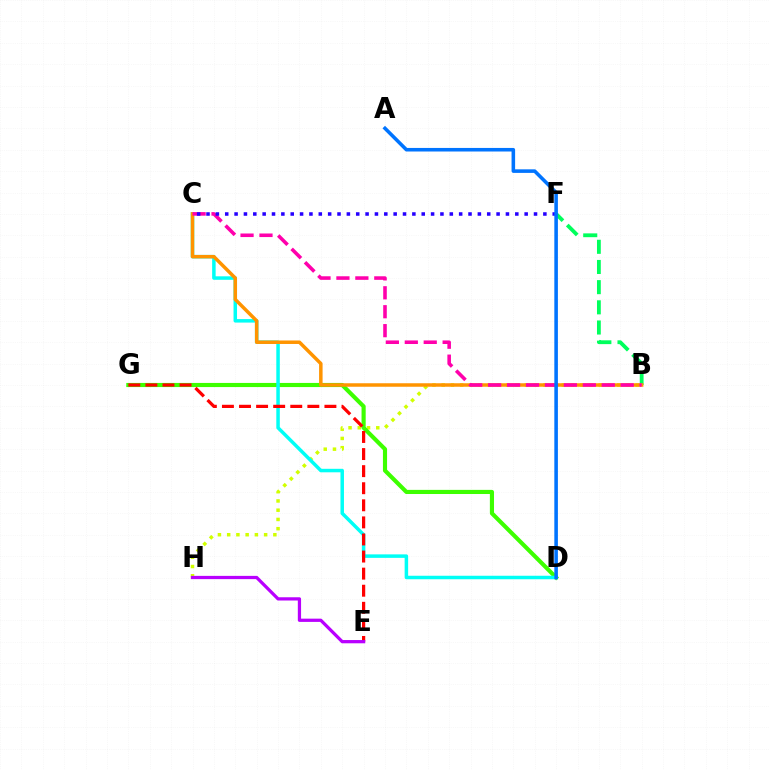{('B', 'H'): [{'color': '#d1ff00', 'line_style': 'dotted', 'thickness': 2.51}], ('D', 'G'): [{'color': '#3dff00', 'line_style': 'solid', 'thickness': 2.98}], ('B', 'F'): [{'color': '#00ff5c', 'line_style': 'dashed', 'thickness': 2.74}], ('C', 'D'): [{'color': '#00fff6', 'line_style': 'solid', 'thickness': 2.52}], ('E', 'G'): [{'color': '#ff0000', 'line_style': 'dashed', 'thickness': 2.32}], ('B', 'C'): [{'color': '#ff9400', 'line_style': 'solid', 'thickness': 2.52}, {'color': '#ff00ac', 'line_style': 'dashed', 'thickness': 2.57}], ('E', 'H'): [{'color': '#b900ff', 'line_style': 'solid', 'thickness': 2.34}], ('C', 'F'): [{'color': '#2500ff', 'line_style': 'dotted', 'thickness': 2.54}], ('A', 'D'): [{'color': '#0074ff', 'line_style': 'solid', 'thickness': 2.57}]}